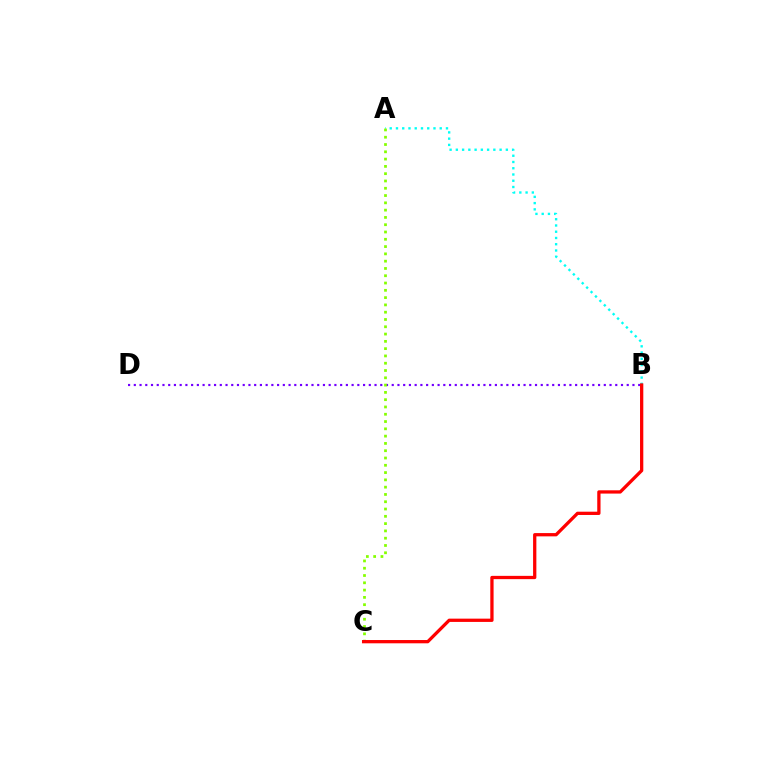{('B', 'D'): [{'color': '#7200ff', 'line_style': 'dotted', 'thickness': 1.56}], ('A', 'B'): [{'color': '#00fff6', 'line_style': 'dotted', 'thickness': 1.7}], ('A', 'C'): [{'color': '#84ff00', 'line_style': 'dotted', 'thickness': 1.98}], ('B', 'C'): [{'color': '#ff0000', 'line_style': 'solid', 'thickness': 2.36}]}